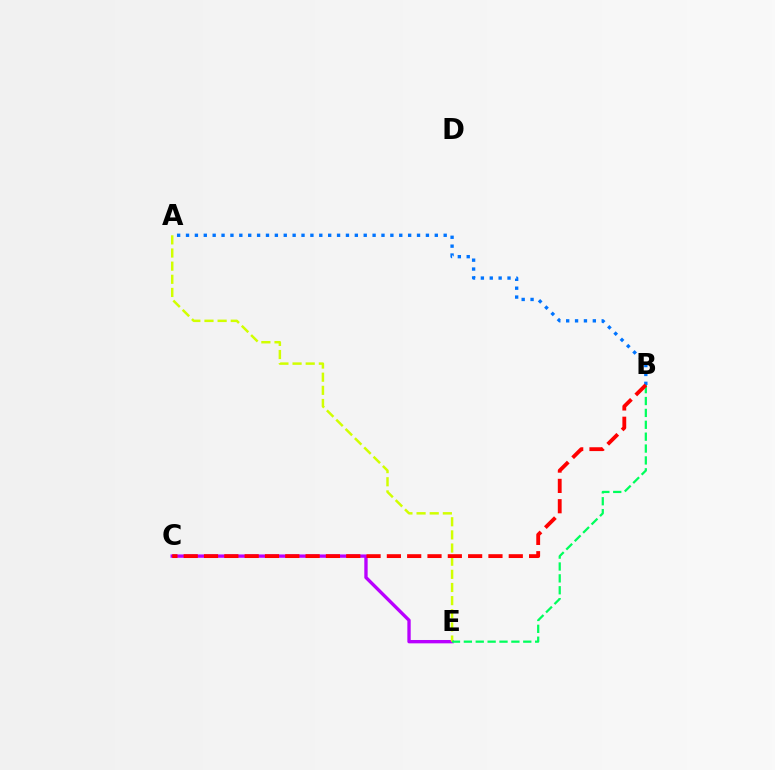{('A', 'B'): [{'color': '#0074ff', 'line_style': 'dotted', 'thickness': 2.41}], ('C', 'E'): [{'color': '#b900ff', 'line_style': 'solid', 'thickness': 2.41}], ('A', 'E'): [{'color': '#d1ff00', 'line_style': 'dashed', 'thickness': 1.79}], ('B', 'E'): [{'color': '#00ff5c', 'line_style': 'dashed', 'thickness': 1.61}], ('B', 'C'): [{'color': '#ff0000', 'line_style': 'dashed', 'thickness': 2.76}]}